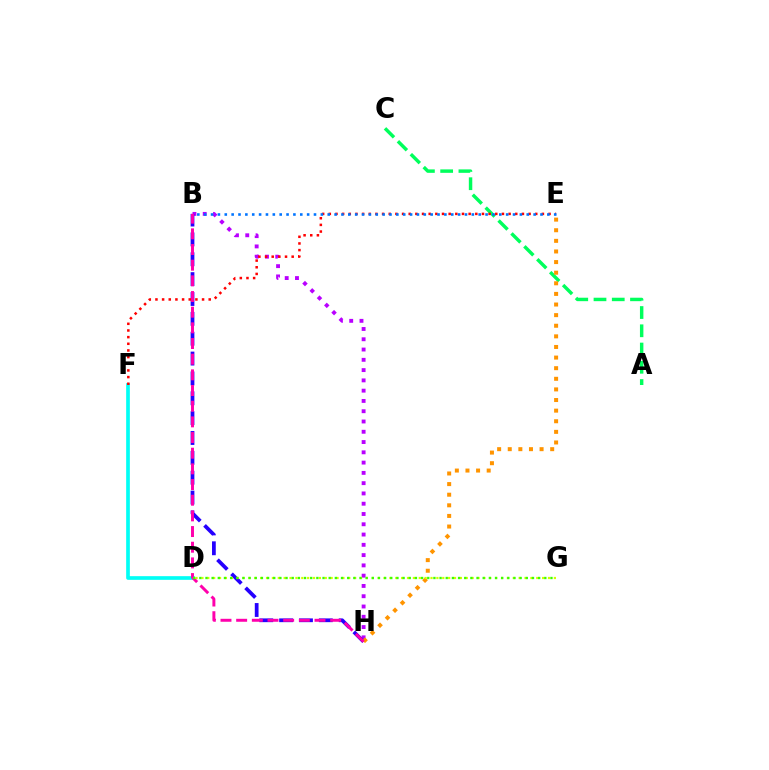{('B', 'H'): [{'color': '#b900ff', 'line_style': 'dotted', 'thickness': 2.79}, {'color': '#2500ff', 'line_style': 'dashed', 'thickness': 2.7}, {'color': '#ff00ac', 'line_style': 'dashed', 'thickness': 2.13}], ('A', 'C'): [{'color': '#00ff5c', 'line_style': 'dashed', 'thickness': 2.48}], ('E', 'H'): [{'color': '#ff9400', 'line_style': 'dotted', 'thickness': 2.88}], ('D', 'F'): [{'color': '#00fff6', 'line_style': 'solid', 'thickness': 2.64}], ('E', 'F'): [{'color': '#ff0000', 'line_style': 'dotted', 'thickness': 1.81}], ('B', 'E'): [{'color': '#0074ff', 'line_style': 'dotted', 'thickness': 1.86}], ('D', 'G'): [{'color': '#d1ff00', 'line_style': 'dotted', 'thickness': 1.6}, {'color': '#3dff00', 'line_style': 'dotted', 'thickness': 1.67}]}